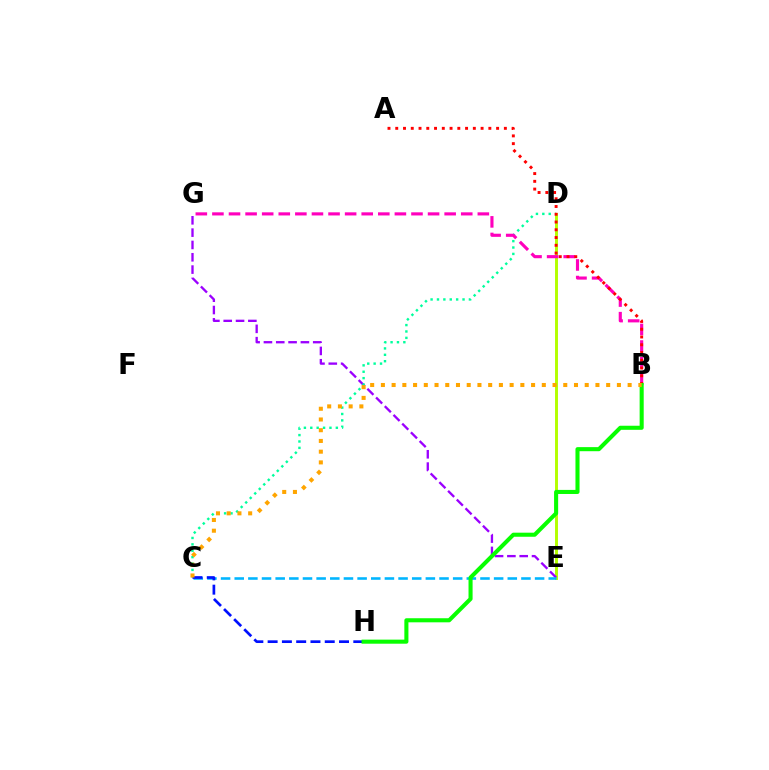{('D', 'E'): [{'color': '#b3ff00', 'line_style': 'solid', 'thickness': 2.11}], ('E', 'G'): [{'color': '#9b00ff', 'line_style': 'dashed', 'thickness': 1.67}], ('C', 'D'): [{'color': '#00ff9d', 'line_style': 'dotted', 'thickness': 1.74}], ('C', 'E'): [{'color': '#00b5ff', 'line_style': 'dashed', 'thickness': 1.85}], ('B', 'G'): [{'color': '#ff00bd', 'line_style': 'dashed', 'thickness': 2.25}], ('A', 'B'): [{'color': '#ff0000', 'line_style': 'dotted', 'thickness': 2.11}], ('C', 'H'): [{'color': '#0010ff', 'line_style': 'dashed', 'thickness': 1.94}], ('B', 'H'): [{'color': '#08ff00', 'line_style': 'solid', 'thickness': 2.93}], ('B', 'C'): [{'color': '#ffa500', 'line_style': 'dotted', 'thickness': 2.91}]}